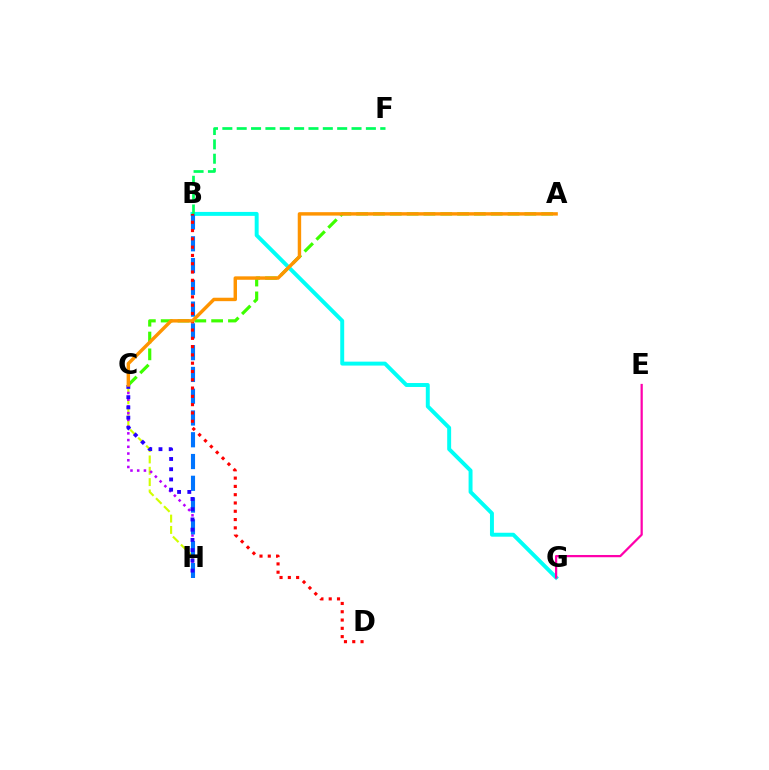{('A', 'C'): [{'color': '#3dff00', 'line_style': 'dashed', 'thickness': 2.28}, {'color': '#ff9400', 'line_style': 'solid', 'thickness': 2.47}], ('B', 'G'): [{'color': '#00fff6', 'line_style': 'solid', 'thickness': 2.84}], ('C', 'H'): [{'color': '#d1ff00', 'line_style': 'dashed', 'thickness': 1.54}, {'color': '#b900ff', 'line_style': 'dotted', 'thickness': 1.83}, {'color': '#2500ff', 'line_style': 'dotted', 'thickness': 2.78}], ('B', 'F'): [{'color': '#00ff5c', 'line_style': 'dashed', 'thickness': 1.95}], ('B', 'H'): [{'color': '#0074ff', 'line_style': 'dashed', 'thickness': 2.96}], ('B', 'D'): [{'color': '#ff0000', 'line_style': 'dotted', 'thickness': 2.25}], ('E', 'G'): [{'color': '#ff00ac', 'line_style': 'solid', 'thickness': 1.62}]}